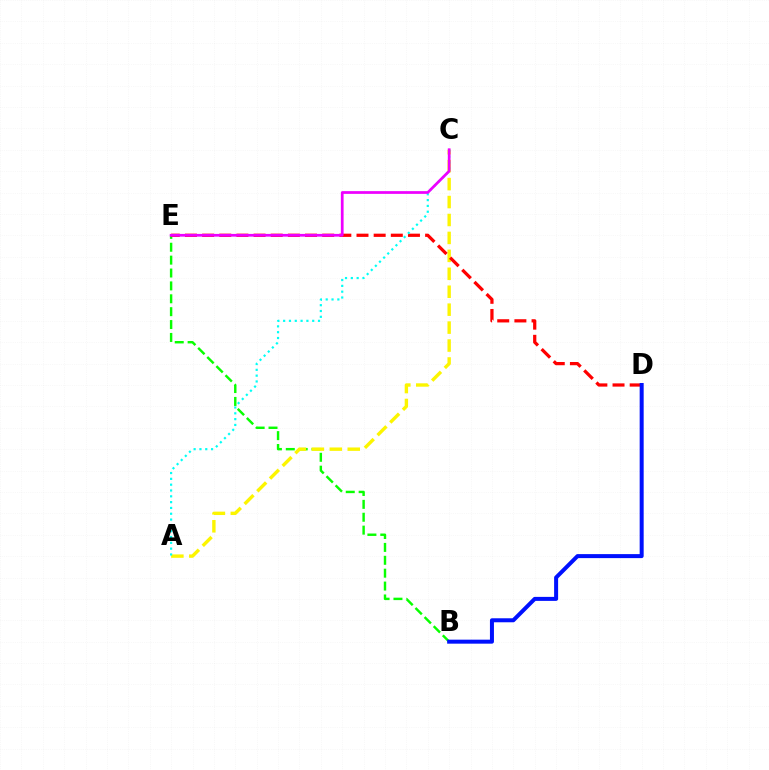{('B', 'E'): [{'color': '#08ff00', 'line_style': 'dashed', 'thickness': 1.75}], ('A', 'C'): [{'color': '#fcf500', 'line_style': 'dashed', 'thickness': 2.44}, {'color': '#00fff6', 'line_style': 'dotted', 'thickness': 1.58}], ('D', 'E'): [{'color': '#ff0000', 'line_style': 'dashed', 'thickness': 2.33}], ('B', 'D'): [{'color': '#0010ff', 'line_style': 'solid', 'thickness': 2.88}], ('C', 'E'): [{'color': '#ee00ff', 'line_style': 'solid', 'thickness': 1.97}]}